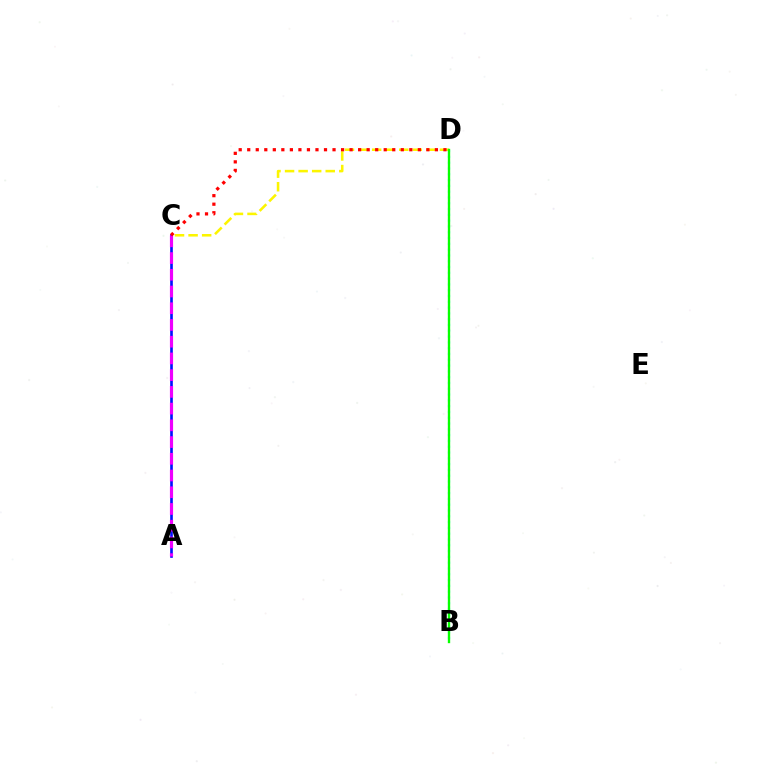{('C', 'D'): [{'color': '#fcf500', 'line_style': 'dashed', 'thickness': 1.84}, {'color': '#ff0000', 'line_style': 'dotted', 'thickness': 2.32}], ('A', 'C'): [{'color': '#0010ff', 'line_style': 'solid', 'thickness': 1.9}, {'color': '#ee00ff', 'line_style': 'dashed', 'thickness': 2.27}], ('B', 'D'): [{'color': '#00fff6', 'line_style': 'dotted', 'thickness': 1.57}, {'color': '#08ff00', 'line_style': 'solid', 'thickness': 1.69}]}